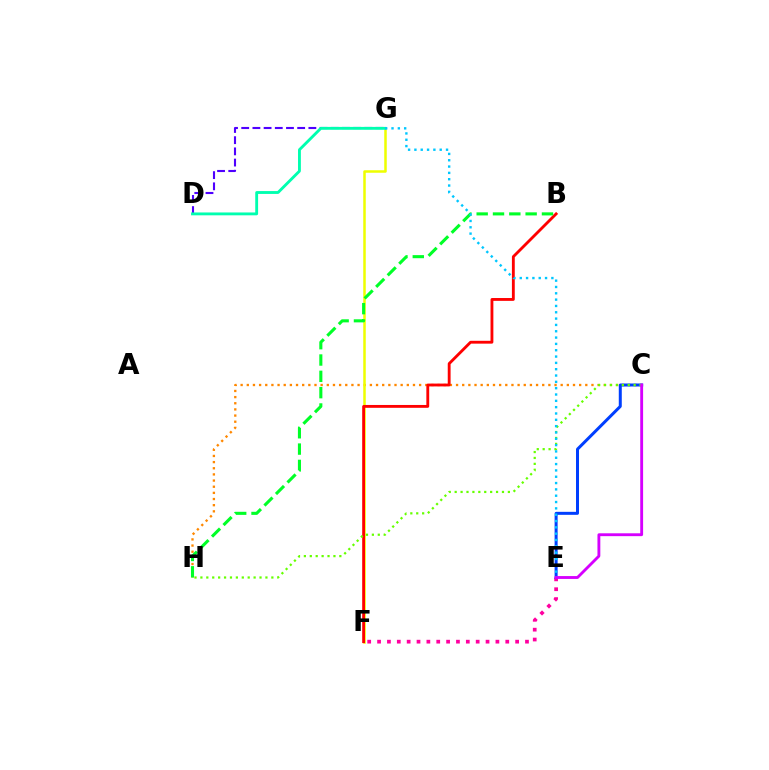{('C', 'H'): [{'color': '#ff8800', 'line_style': 'dotted', 'thickness': 1.67}, {'color': '#66ff00', 'line_style': 'dotted', 'thickness': 1.61}], ('F', 'G'): [{'color': '#eeff00', 'line_style': 'solid', 'thickness': 1.81}], ('E', 'F'): [{'color': '#ff00a0', 'line_style': 'dotted', 'thickness': 2.68}], ('D', 'G'): [{'color': '#4f00ff', 'line_style': 'dashed', 'thickness': 1.52}, {'color': '#00ffaf', 'line_style': 'solid', 'thickness': 2.06}], ('B', 'F'): [{'color': '#ff0000', 'line_style': 'solid', 'thickness': 2.05}], ('C', 'E'): [{'color': '#003fff', 'line_style': 'solid', 'thickness': 2.16}, {'color': '#d600ff', 'line_style': 'solid', 'thickness': 2.06}], ('B', 'H'): [{'color': '#00ff27', 'line_style': 'dashed', 'thickness': 2.22}], ('E', 'G'): [{'color': '#00c7ff', 'line_style': 'dotted', 'thickness': 1.72}]}